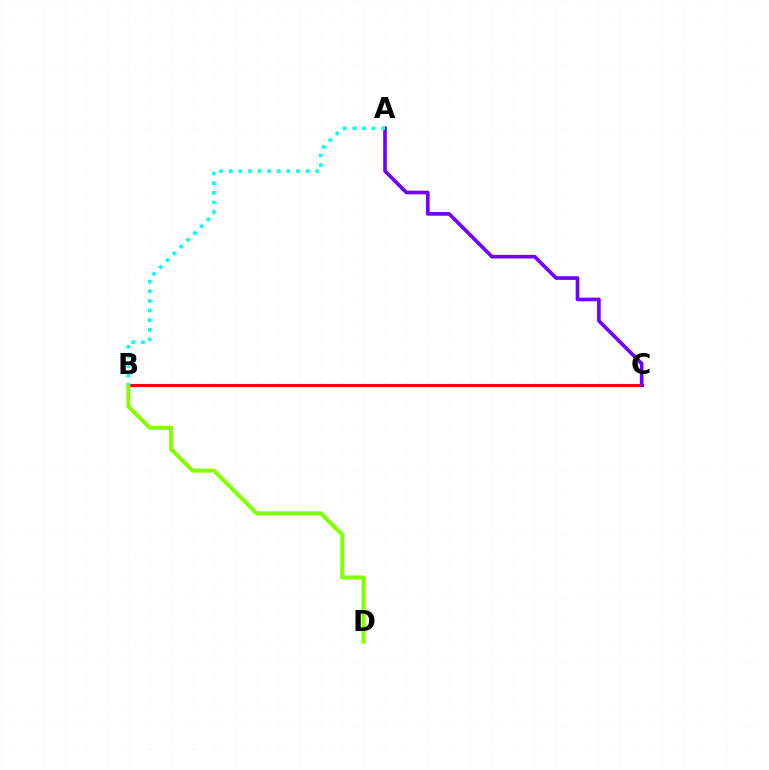{('B', 'C'): [{'color': '#ff0000', 'line_style': 'solid', 'thickness': 2.21}], ('A', 'C'): [{'color': '#7200ff', 'line_style': 'solid', 'thickness': 2.63}], ('B', 'D'): [{'color': '#84ff00', 'line_style': 'solid', 'thickness': 2.91}], ('A', 'B'): [{'color': '#00fff6', 'line_style': 'dotted', 'thickness': 2.61}]}